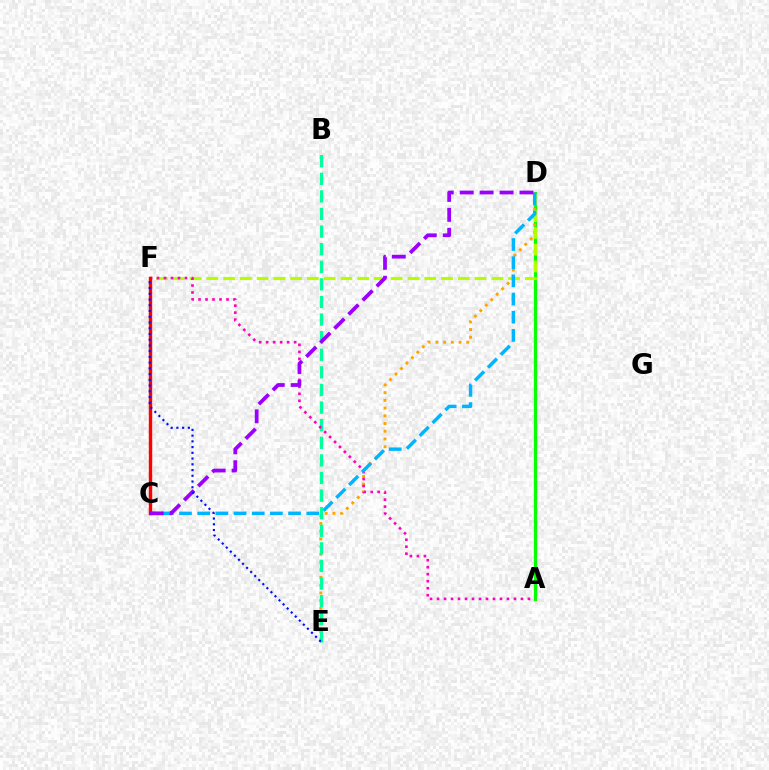{('A', 'D'): [{'color': '#08ff00', 'line_style': 'solid', 'thickness': 2.34}], ('D', 'E'): [{'color': '#ffa500', 'line_style': 'dotted', 'thickness': 2.1}], ('B', 'E'): [{'color': '#00ff9d', 'line_style': 'dashed', 'thickness': 2.39}], ('D', 'F'): [{'color': '#b3ff00', 'line_style': 'dashed', 'thickness': 2.28}], ('A', 'F'): [{'color': '#ff00bd', 'line_style': 'dotted', 'thickness': 1.9}], ('C', 'D'): [{'color': '#00b5ff', 'line_style': 'dashed', 'thickness': 2.47}, {'color': '#9b00ff', 'line_style': 'dashed', 'thickness': 2.71}], ('C', 'F'): [{'color': '#ff0000', 'line_style': 'solid', 'thickness': 2.45}], ('E', 'F'): [{'color': '#0010ff', 'line_style': 'dotted', 'thickness': 1.56}]}